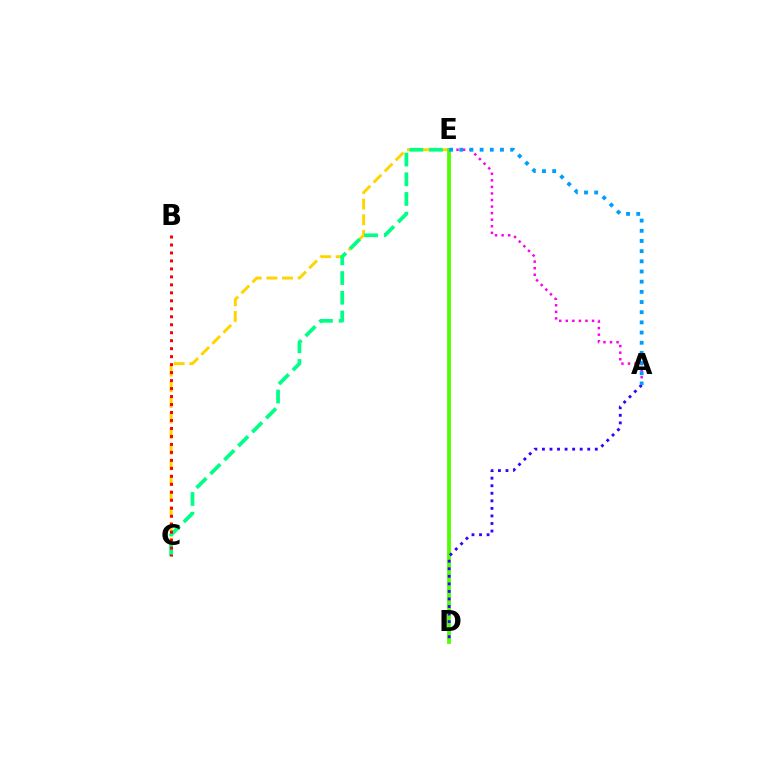{('A', 'E'): [{'color': '#ff00ed', 'line_style': 'dotted', 'thickness': 1.78}, {'color': '#009eff', 'line_style': 'dotted', 'thickness': 2.76}], ('C', 'E'): [{'color': '#ffd500', 'line_style': 'dashed', 'thickness': 2.12}, {'color': '#00ff86', 'line_style': 'dashed', 'thickness': 2.68}], ('D', 'E'): [{'color': '#4fff00', 'line_style': 'solid', 'thickness': 2.72}], ('A', 'D'): [{'color': '#3700ff', 'line_style': 'dotted', 'thickness': 2.05}], ('B', 'C'): [{'color': '#ff0000', 'line_style': 'dotted', 'thickness': 2.17}]}